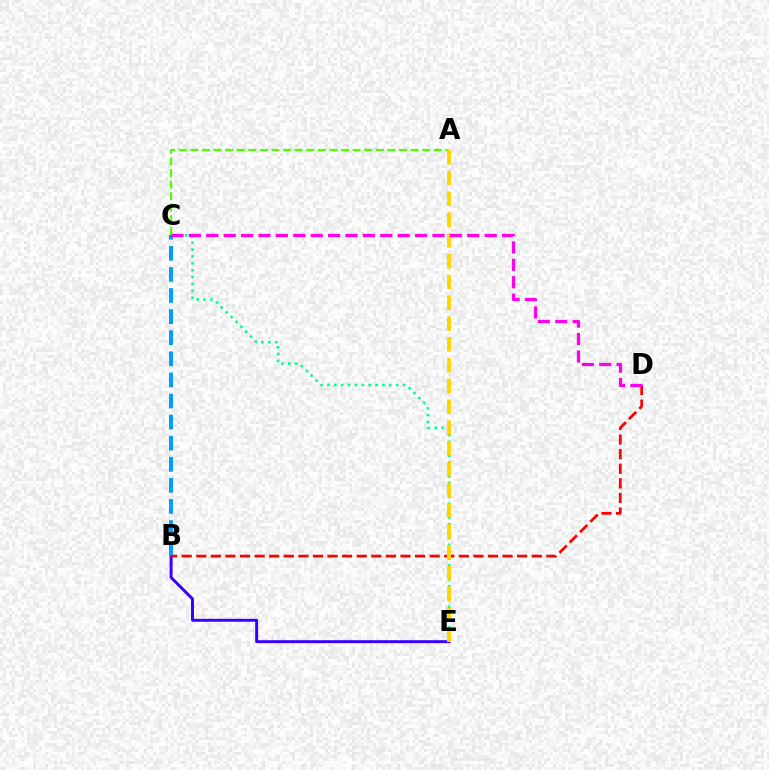{('B', 'E'): [{'color': '#3700ff', 'line_style': 'solid', 'thickness': 2.12}], ('A', 'C'): [{'color': '#4fff00', 'line_style': 'dashed', 'thickness': 1.57}], ('C', 'E'): [{'color': '#00ff86', 'line_style': 'dotted', 'thickness': 1.87}], ('B', 'C'): [{'color': '#009eff', 'line_style': 'dashed', 'thickness': 2.87}], ('B', 'D'): [{'color': '#ff0000', 'line_style': 'dashed', 'thickness': 1.98}], ('A', 'E'): [{'color': '#ffd500', 'line_style': 'dashed', 'thickness': 2.82}], ('C', 'D'): [{'color': '#ff00ed', 'line_style': 'dashed', 'thickness': 2.36}]}